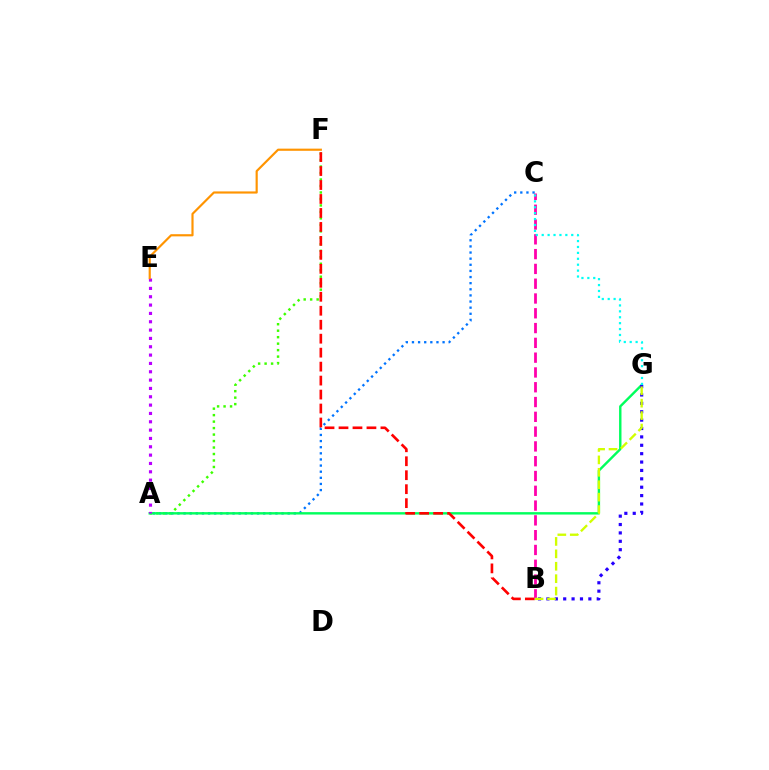{('A', 'F'): [{'color': '#3dff00', 'line_style': 'dotted', 'thickness': 1.76}], ('A', 'C'): [{'color': '#0074ff', 'line_style': 'dotted', 'thickness': 1.66}], ('A', 'G'): [{'color': '#00ff5c', 'line_style': 'solid', 'thickness': 1.73}], ('B', 'F'): [{'color': '#ff0000', 'line_style': 'dashed', 'thickness': 1.9}], ('B', 'G'): [{'color': '#2500ff', 'line_style': 'dotted', 'thickness': 2.28}, {'color': '#d1ff00', 'line_style': 'dashed', 'thickness': 1.69}], ('B', 'C'): [{'color': '#ff00ac', 'line_style': 'dashed', 'thickness': 2.01}], ('A', 'E'): [{'color': '#b900ff', 'line_style': 'dotted', 'thickness': 2.26}], ('E', 'F'): [{'color': '#ff9400', 'line_style': 'solid', 'thickness': 1.56}], ('C', 'G'): [{'color': '#00fff6', 'line_style': 'dotted', 'thickness': 1.61}]}